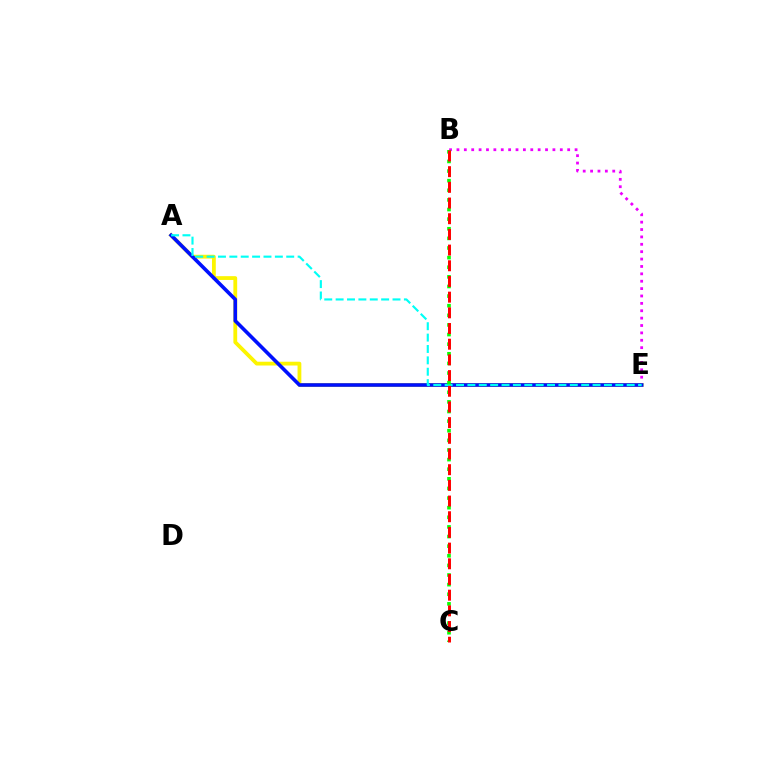{('B', 'E'): [{'color': '#ee00ff', 'line_style': 'dotted', 'thickness': 2.01}], ('A', 'E'): [{'color': '#fcf500', 'line_style': 'solid', 'thickness': 2.73}, {'color': '#0010ff', 'line_style': 'solid', 'thickness': 2.61}, {'color': '#00fff6', 'line_style': 'dashed', 'thickness': 1.55}], ('B', 'C'): [{'color': '#08ff00', 'line_style': 'dotted', 'thickness': 2.61}, {'color': '#ff0000', 'line_style': 'dashed', 'thickness': 2.13}]}